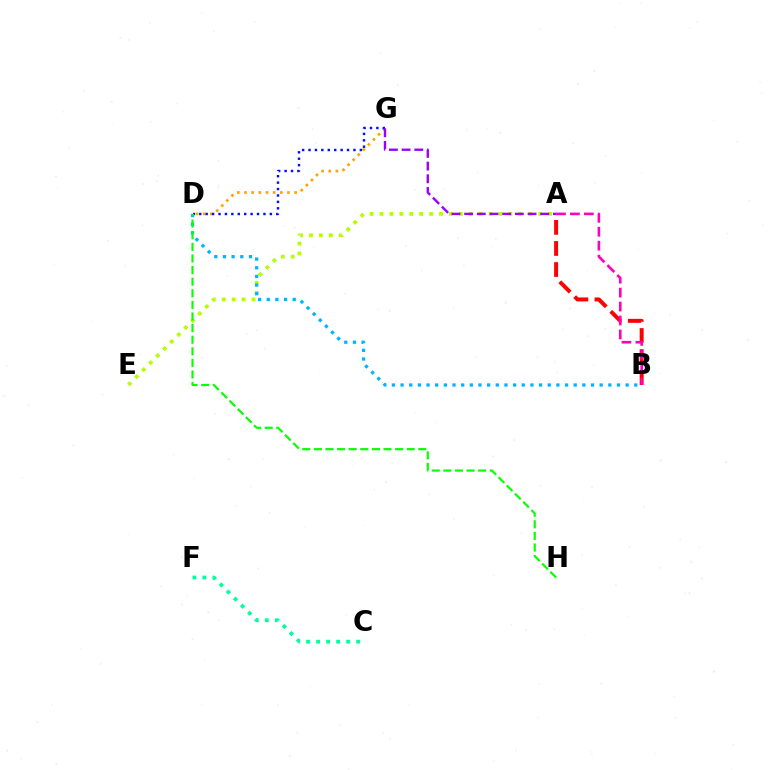{('A', 'E'): [{'color': '#b3ff00', 'line_style': 'dotted', 'thickness': 2.7}], ('C', 'F'): [{'color': '#00ff9d', 'line_style': 'dotted', 'thickness': 2.72}], ('D', 'G'): [{'color': '#ffa500', 'line_style': 'dotted', 'thickness': 1.95}, {'color': '#0010ff', 'line_style': 'dotted', 'thickness': 1.74}], ('A', 'G'): [{'color': '#9b00ff', 'line_style': 'dashed', 'thickness': 1.72}], ('A', 'B'): [{'color': '#ff0000', 'line_style': 'dashed', 'thickness': 2.86}, {'color': '#ff00bd', 'line_style': 'dashed', 'thickness': 1.89}], ('B', 'D'): [{'color': '#00b5ff', 'line_style': 'dotted', 'thickness': 2.35}], ('D', 'H'): [{'color': '#08ff00', 'line_style': 'dashed', 'thickness': 1.58}]}